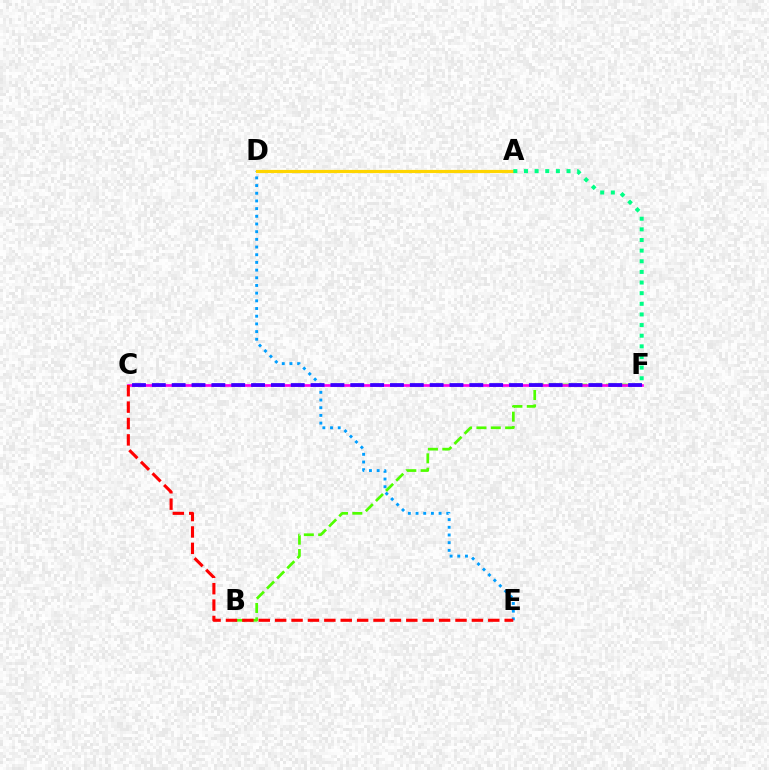{('D', 'E'): [{'color': '#009eff', 'line_style': 'dotted', 'thickness': 2.09}], ('B', 'F'): [{'color': '#4fff00', 'line_style': 'dashed', 'thickness': 1.95}], ('A', 'D'): [{'color': '#ffd500', 'line_style': 'solid', 'thickness': 2.28}], ('C', 'F'): [{'color': '#ff00ed', 'line_style': 'solid', 'thickness': 1.93}, {'color': '#3700ff', 'line_style': 'dashed', 'thickness': 2.7}], ('A', 'F'): [{'color': '#00ff86', 'line_style': 'dotted', 'thickness': 2.89}], ('C', 'E'): [{'color': '#ff0000', 'line_style': 'dashed', 'thickness': 2.23}]}